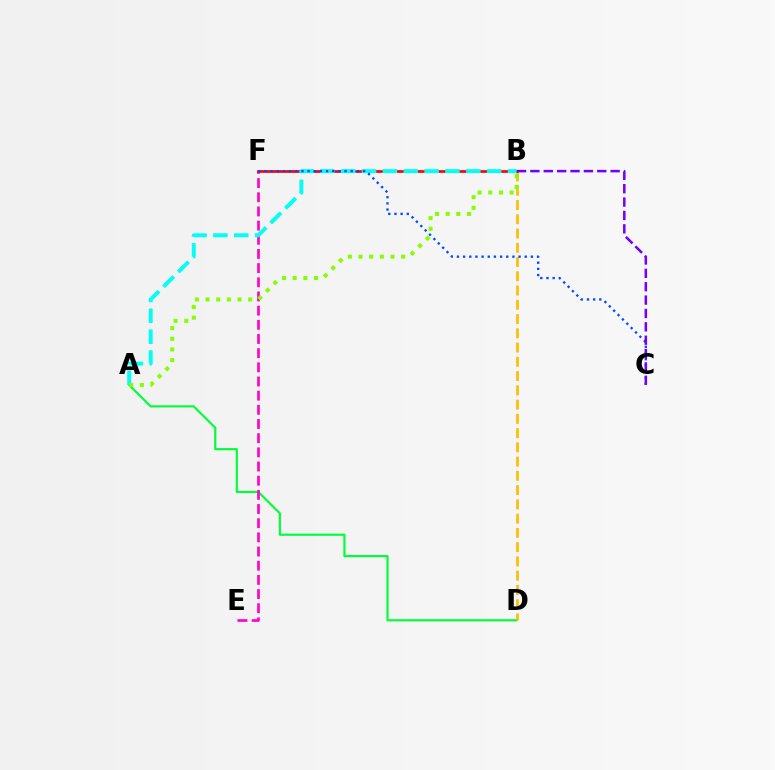{('A', 'D'): [{'color': '#00ff39', 'line_style': 'solid', 'thickness': 1.57}], ('B', 'D'): [{'color': '#ffbd00', 'line_style': 'dashed', 'thickness': 1.94}], ('E', 'F'): [{'color': '#ff00cf', 'line_style': 'dashed', 'thickness': 1.93}], ('B', 'F'): [{'color': '#ff0000', 'line_style': 'solid', 'thickness': 1.94}], ('A', 'B'): [{'color': '#00fff6', 'line_style': 'dashed', 'thickness': 2.83}, {'color': '#84ff00', 'line_style': 'dotted', 'thickness': 2.9}], ('C', 'F'): [{'color': '#004bff', 'line_style': 'dotted', 'thickness': 1.67}], ('B', 'C'): [{'color': '#7200ff', 'line_style': 'dashed', 'thickness': 1.82}]}